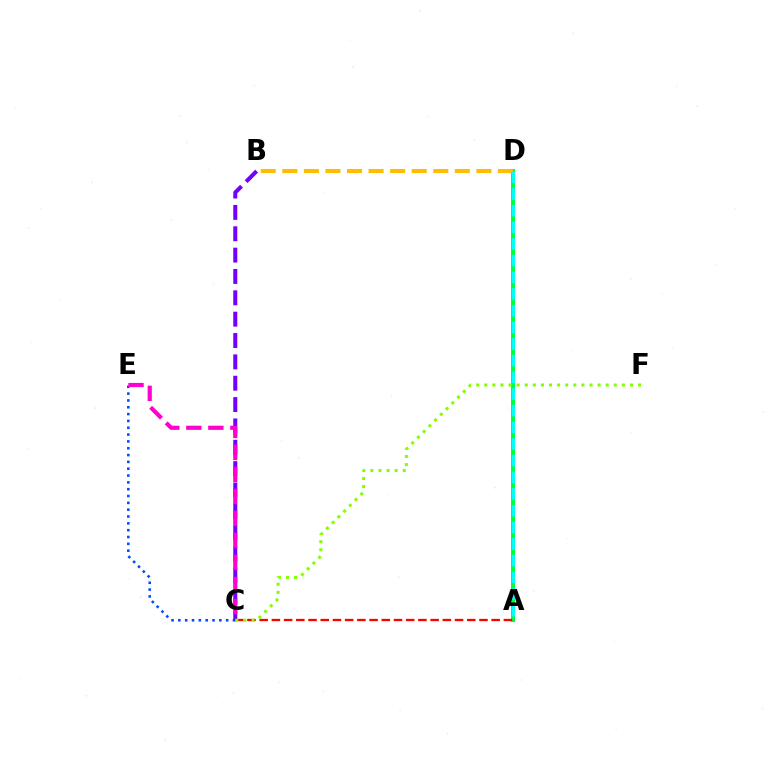{('C', 'E'): [{'color': '#004bff', 'line_style': 'dotted', 'thickness': 1.86}, {'color': '#ff00cf', 'line_style': 'dashed', 'thickness': 2.99}], ('B', 'C'): [{'color': '#7200ff', 'line_style': 'dashed', 'thickness': 2.9}], ('A', 'D'): [{'color': '#00ff39', 'line_style': 'solid', 'thickness': 2.9}, {'color': '#00fff6', 'line_style': 'dashed', 'thickness': 2.26}], ('A', 'C'): [{'color': '#ff0000', 'line_style': 'dashed', 'thickness': 1.66}], ('C', 'F'): [{'color': '#84ff00', 'line_style': 'dotted', 'thickness': 2.2}], ('B', 'D'): [{'color': '#ffbd00', 'line_style': 'dashed', 'thickness': 2.93}]}